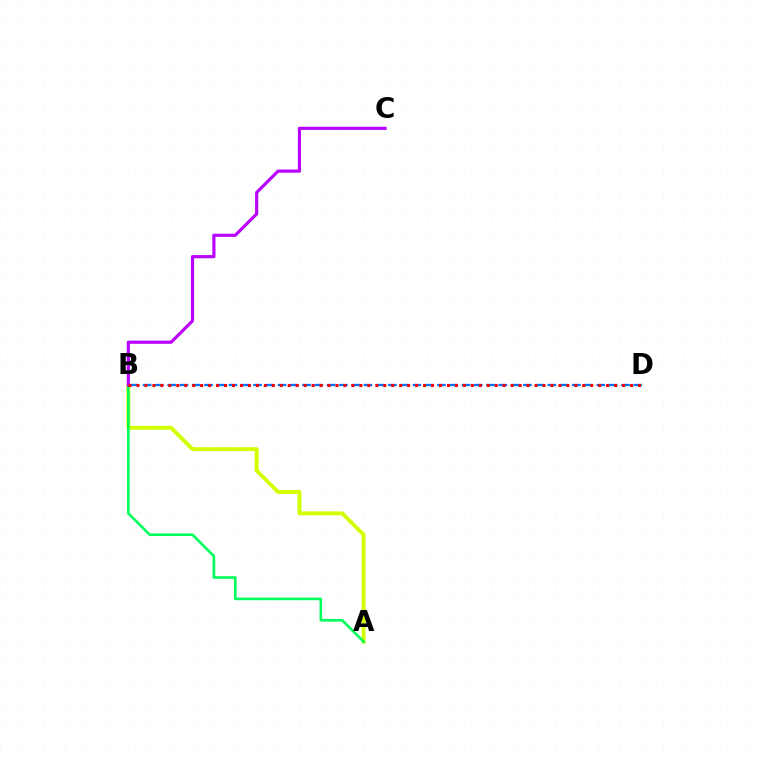{('A', 'B'): [{'color': '#d1ff00', 'line_style': 'solid', 'thickness': 2.8}, {'color': '#00ff5c', 'line_style': 'solid', 'thickness': 1.88}], ('B', 'D'): [{'color': '#0074ff', 'line_style': 'dashed', 'thickness': 1.67}, {'color': '#ff0000', 'line_style': 'dotted', 'thickness': 2.16}], ('B', 'C'): [{'color': '#b900ff', 'line_style': 'solid', 'thickness': 2.27}]}